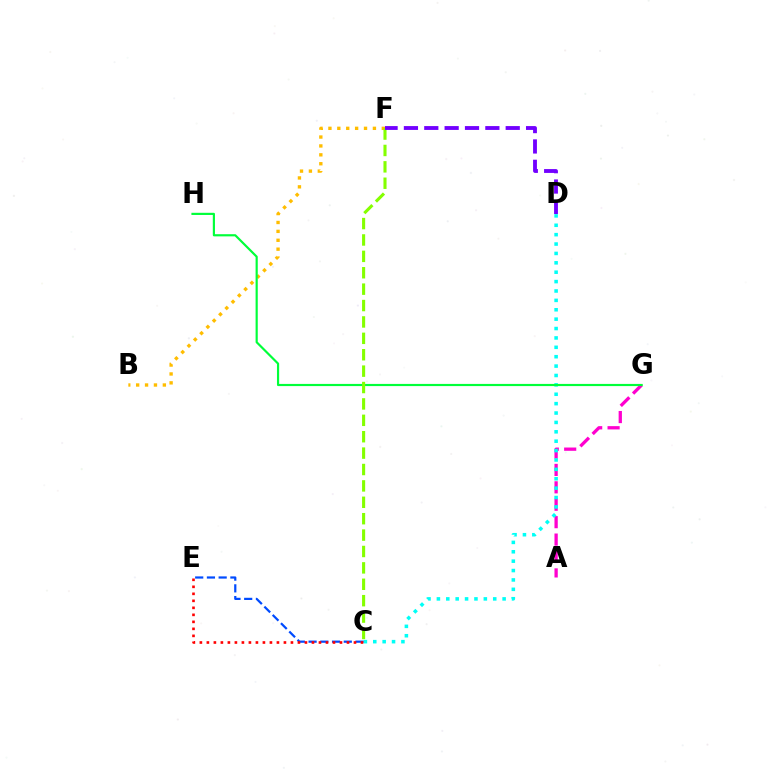{('A', 'G'): [{'color': '#ff00cf', 'line_style': 'dashed', 'thickness': 2.37}], ('B', 'F'): [{'color': '#ffbd00', 'line_style': 'dotted', 'thickness': 2.42}], ('C', 'D'): [{'color': '#00fff6', 'line_style': 'dotted', 'thickness': 2.55}], ('C', 'E'): [{'color': '#004bff', 'line_style': 'dashed', 'thickness': 1.59}, {'color': '#ff0000', 'line_style': 'dotted', 'thickness': 1.9}], ('G', 'H'): [{'color': '#00ff39', 'line_style': 'solid', 'thickness': 1.56}], ('C', 'F'): [{'color': '#84ff00', 'line_style': 'dashed', 'thickness': 2.23}], ('D', 'F'): [{'color': '#7200ff', 'line_style': 'dashed', 'thickness': 2.77}]}